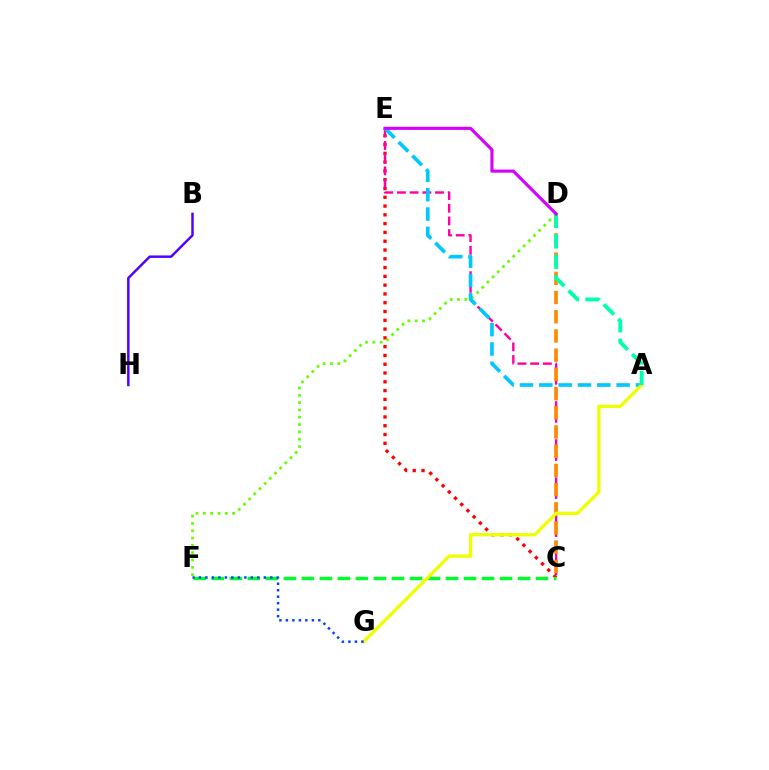{('C', 'E'): [{'color': '#ff0000', 'line_style': 'dotted', 'thickness': 2.39}, {'color': '#ff00a0', 'line_style': 'dashed', 'thickness': 1.72}], ('D', 'F'): [{'color': '#66ff00', 'line_style': 'dotted', 'thickness': 1.99}], ('A', 'E'): [{'color': '#00c7ff', 'line_style': 'dashed', 'thickness': 2.63}], ('C', 'F'): [{'color': '#00ff27', 'line_style': 'dashed', 'thickness': 2.45}], ('C', 'D'): [{'color': '#ff8800', 'line_style': 'dashed', 'thickness': 2.61}], ('A', 'G'): [{'color': '#eeff00', 'line_style': 'solid', 'thickness': 2.38}], ('F', 'G'): [{'color': '#003fff', 'line_style': 'dotted', 'thickness': 1.76}], ('A', 'D'): [{'color': '#00ffaf', 'line_style': 'dashed', 'thickness': 2.78}], ('D', 'E'): [{'color': '#d600ff', 'line_style': 'solid', 'thickness': 2.24}], ('B', 'H'): [{'color': '#4f00ff', 'line_style': 'solid', 'thickness': 1.77}]}